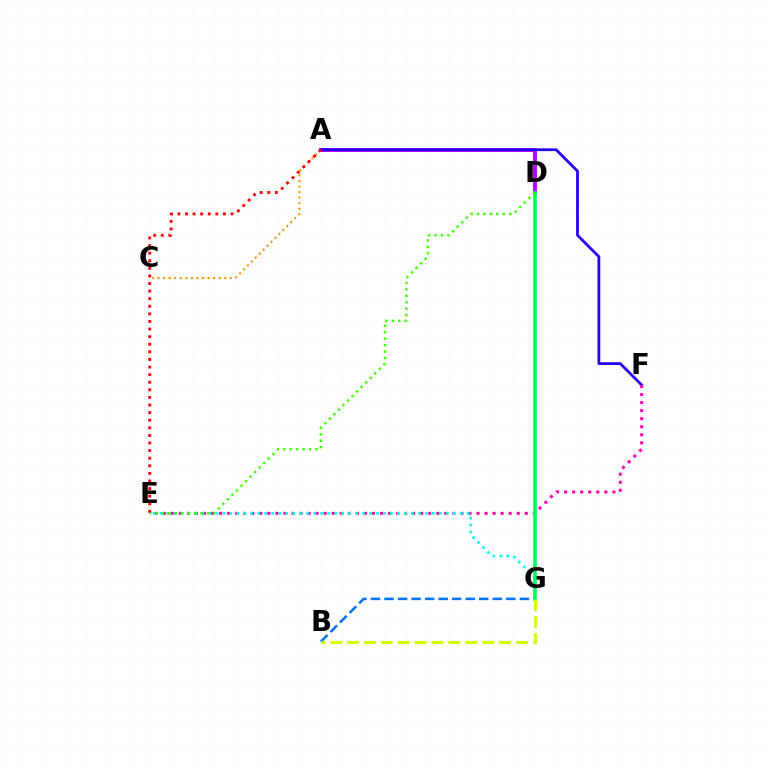{('A', 'D'): [{'color': '#b900ff', 'line_style': 'solid', 'thickness': 2.81}], ('A', 'F'): [{'color': '#2500ff', 'line_style': 'solid', 'thickness': 2.0}], ('E', 'F'): [{'color': '#ff00ac', 'line_style': 'dotted', 'thickness': 2.19}], ('A', 'C'): [{'color': '#ff9400', 'line_style': 'dotted', 'thickness': 1.51}], ('E', 'G'): [{'color': '#00fff6', 'line_style': 'dotted', 'thickness': 1.9}], ('B', 'G'): [{'color': '#0074ff', 'line_style': 'dashed', 'thickness': 1.84}, {'color': '#d1ff00', 'line_style': 'dashed', 'thickness': 2.29}], ('D', 'G'): [{'color': '#00ff5c', 'line_style': 'solid', 'thickness': 2.6}], ('D', 'E'): [{'color': '#3dff00', 'line_style': 'dotted', 'thickness': 1.75}], ('A', 'E'): [{'color': '#ff0000', 'line_style': 'dotted', 'thickness': 2.06}]}